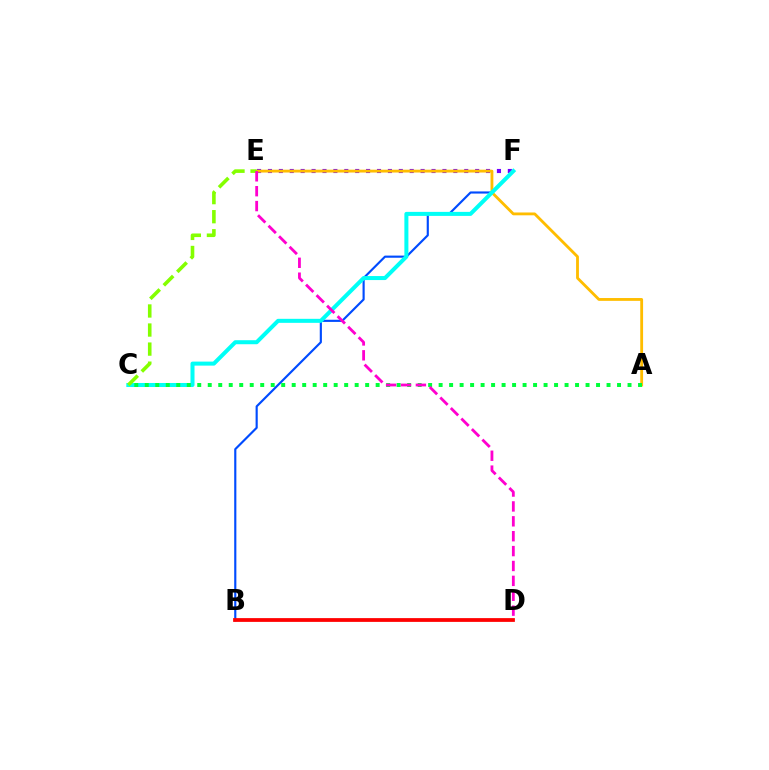{('B', 'F'): [{'color': '#004bff', 'line_style': 'solid', 'thickness': 1.55}], ('E', 'F'): [{'color': '#7200ff', 'line_style': 'dotted', 'thickness': 2.96}], ('A', 'E'): [{'color': '#ffbd00', 'line_style': 'solid', 'thickness': 2.04}], ('C', 'F'): [{'color': '#00fff6', 'line_style': 'solid', 'thickness': 2.89}], ('A', 'C'): [{'color': '#00ff39', 'line_style': 'dotted', 'thickness': 2.85}], ('B', 'D'): [{'color': '#ff0000', 'line_style': 'solid', 'thickness': 2.71}], ('C', 'E'): [{'color': '#84ff00', 'line_style': 'dashed', 'thickness': 2.59}], ('D', 'E'): [{'color': '#ff00cf', 'line_style': 'dashed', 'thickness': 2.02}]}